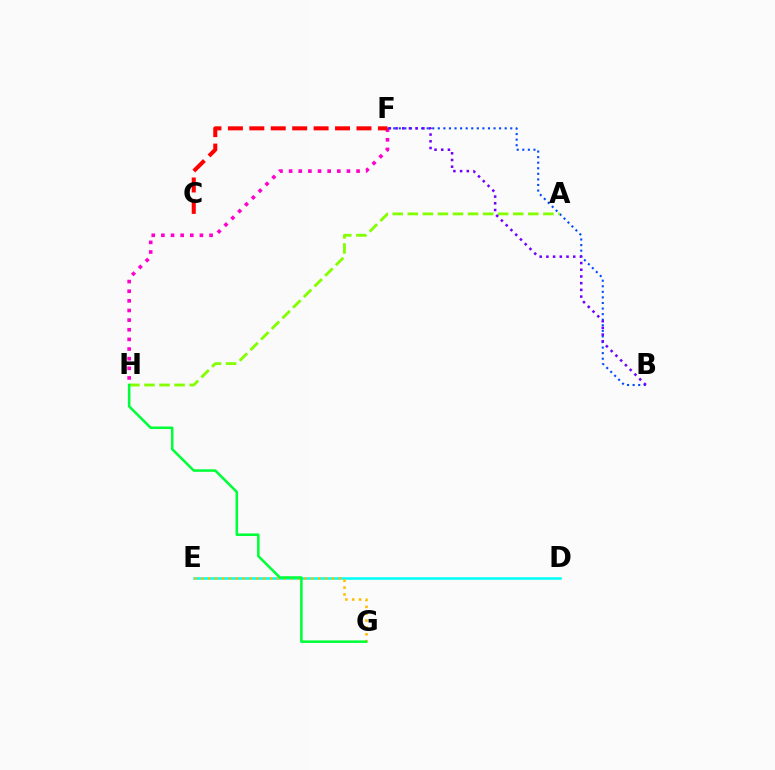{('F', 'H'): [{'color': '#ff00cf', 'line_style': 'dotted', 'thickness': 2.62}], ('D', 'E'): [{'color': '#00fff6', 'line_style': 'solid', 'thickness': 1.84}], ('B', 'F'): [{'color': '#004bff', 'line_style': 'dotted', 'thickness': 1.51}, {'color': '#7200ff', 'line_style': 'dotted', 'thickness': 1.82}], ('A', 'H'): [{'color': '#84ff00', 'line_style': 'dashed', 'thickness': 2.05}], ('C', 'F'): [{'color': '#ff0000', 'line_style': 'dashed', 'thickness': 2.91}], ('E', 'G'): [{'color': '#ffbd00', 'line_style': 'dotted', 'thickness': 1.87}], ('G', 'H'): [{'color': '#00ff39', 'line_style': 'solid', 'thickness': 1.84}]}